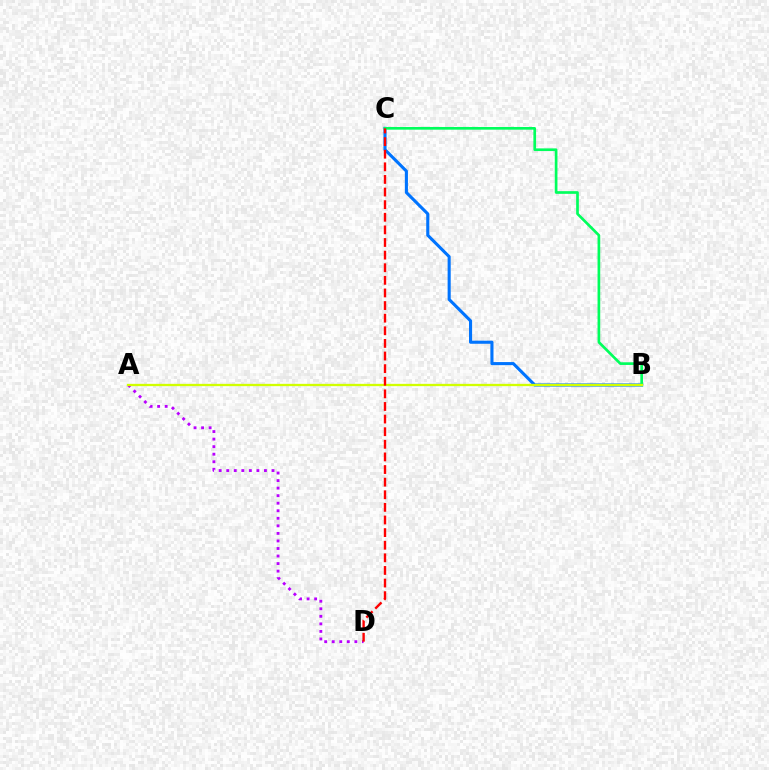{('B', 'C'): [{'color': '#0074ff', 'line_style': 'solid', 'thickness': 2.22}, {'color': '#00ff5c', 'line_style': 'solid', 'thickness': 1.93}], ('A', 'D'): [{'color': '#b900ff', 'line_style': 'dotted', 'thickness': 2.05}], ('A', 'B'): [{'color': '#d1ff00', 'line_style': 'solid', 'thickness': 1.66}], ('C', 'D'): [{'color': '#ff0000', 'line_style': 'dashed', 'thickness': 1.71}]}